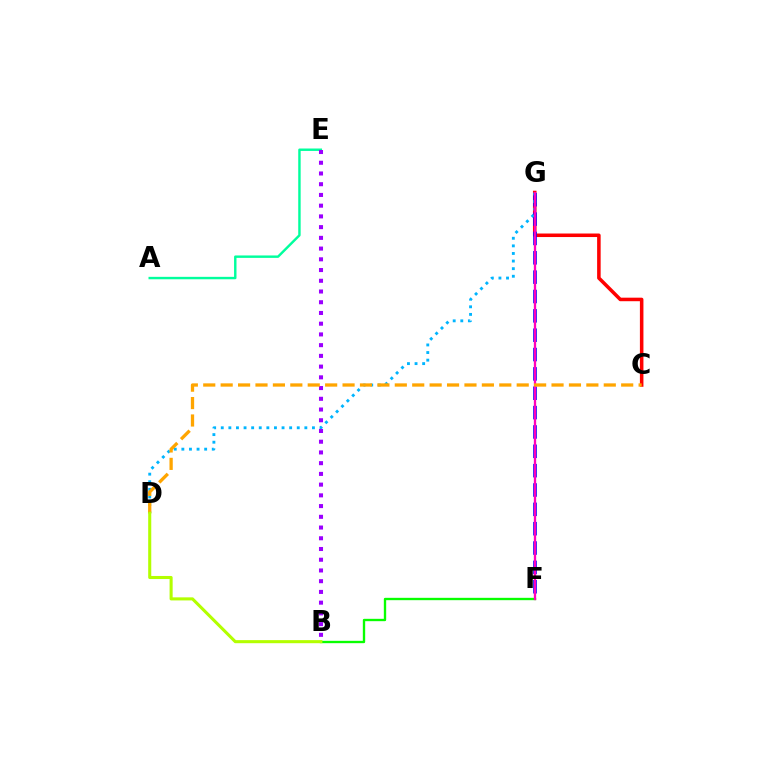{('C', 'G'): [{'color': '#ff0000', 'line_style': 'solid', 'thickness': 2.55}], ('F', 'G'): [{'color': '#0010ff', 'line_style': 'dashed', 'thickness': 2.63}, {'color': '#ff00bd', 'line_style': 'solid', 'thickness': 1.66}], ('D', 'G'): [{'color': '#00b5ff', 'line_style': 'dotted', 'thickness': 2.06}], ('A', 'E'): [{'color': '#00ff9d', 'line_style': 'solid', 'thickness': 1.75}], ('B', 'F'): [{'color': '#08ff00', 'line_style': 'solid', 'thickness': 1.69}], ('B', 'E'): [{'color': '#9b00ff', 'line_style': 'dotted', 'thickness': 2.92}], ('C', 'D'): [{'color': '#ffa500', 'line_style': 'dashed', 'thickness': 2.37}], ('B', 'D'): [{'color': '#b3ff00', 'line_style': 'solid', 'thickness': 2.21}]}